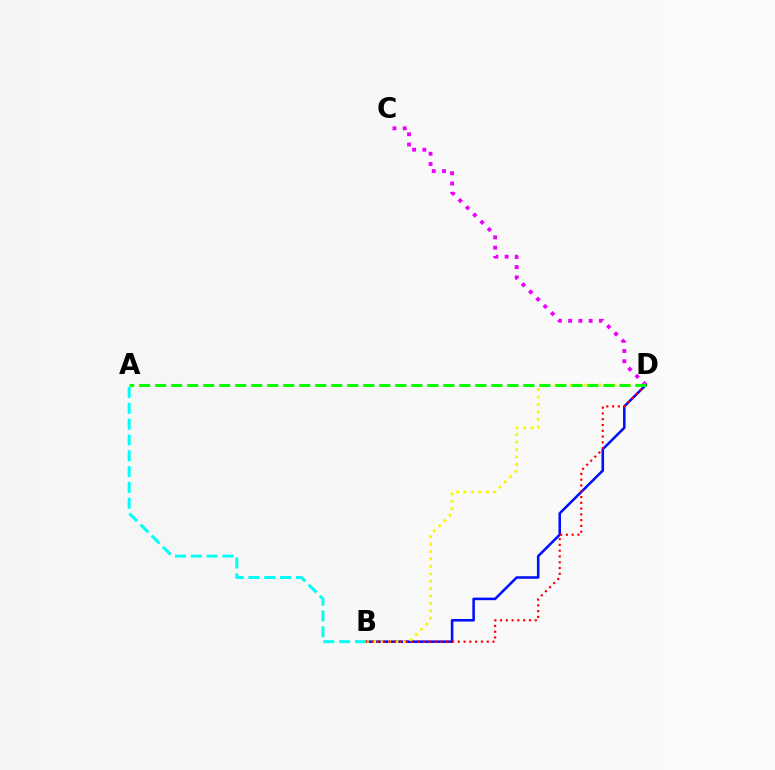{('C', 'D'): [{'color': '#ee00ff', 'line_style': 'dotted', 'thickness': 2.79}], ('B', 'D'): [{'color': '#0010ff', 'line_style': 'solid', 'thickness': 1.84}, {'color': '#fcf500', 'line_style': 'dotted', 'thickness': 2.01}, {'color': '#ff0000', 'line_style': 'dotted', 'thickness': 1.57}], ('A', 'B'): [{'color': '#00fff6', 'line_style': 'dashed', 'thickness': 2.15}], ('A', 'D'): [{'color': '#08ff00', 'line_style': 'dashed', 'thickness': 2.17}]}